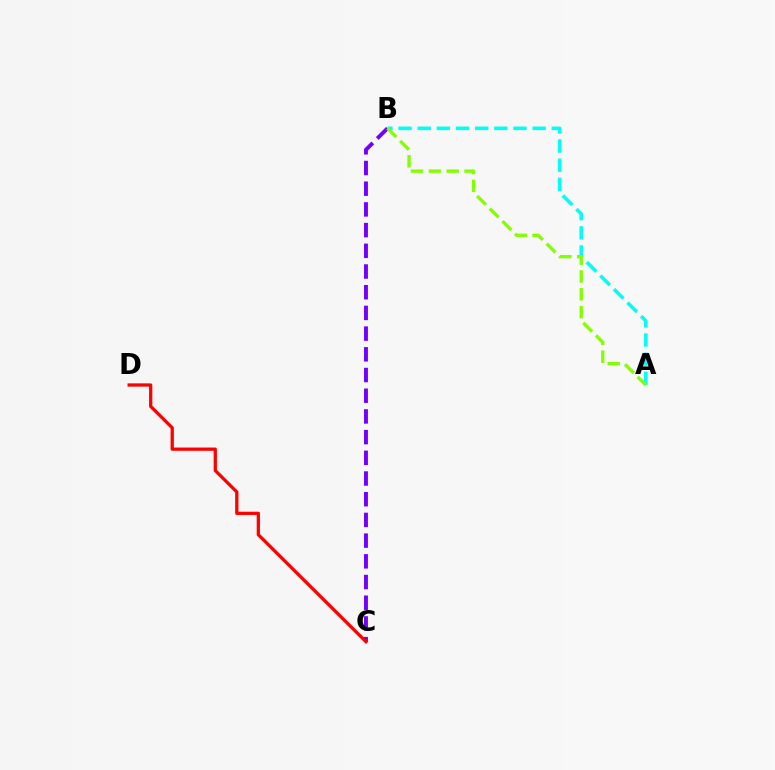{('A', 'B'): [{'color': '#00fff6', 'line_style': 'dashed', 'thickness': 2.6}, {'color': '#84ff00', 'line_style': 'dashed', 'thickness': 2.42}], ('B', 'C'): [{'color': '#7200ff', 'line_style': 'dashed', 'thickness': 2.81}], ('C', 'D'): [{'color': '#ff0000', 'line_style': 'solid', 'thickness': 2.35}]}